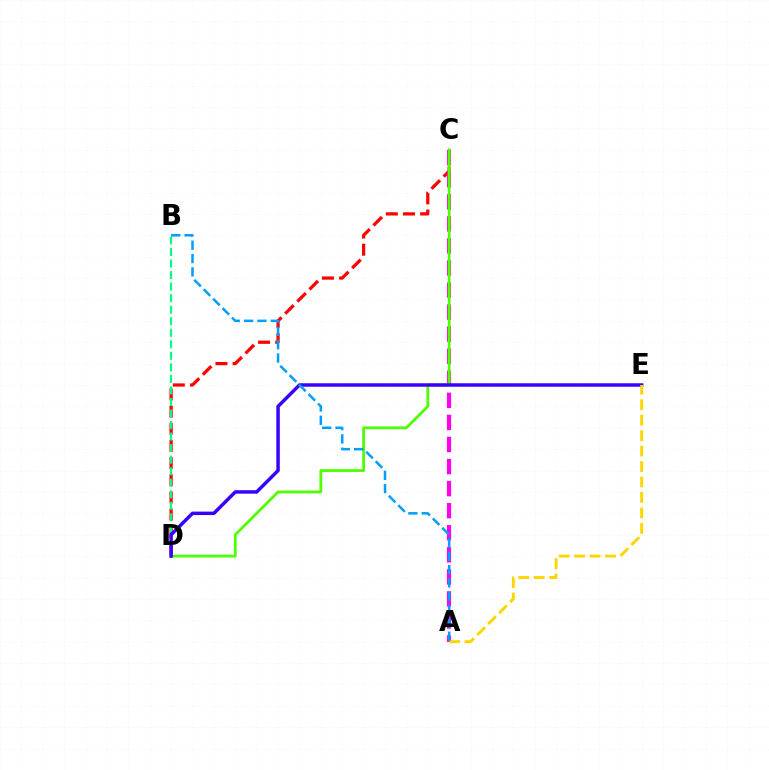{('C', 'D'): [{'color': '#ff0000', 'line_style': 'dashed', 'thickness': 2.33}, {'color': '#4fff00', 'line_style': 'solid', 'thickness': 2.01}], ('A', 'C'): [{'color': '#ff00ed', 'line_style': 'dashed', 'thickness': 3.0}], ('B', 'D'): [{'color': '#00ff86', 'line_style': 'dashed', 'thickness': 1.57}], ('D', 'E'): [{'color': '#3700ff', 'line_style': 'solid', 'thickness': 2.49}], ('A', 'E'): [{'color': '#ffd500', 'line_style': 'dashed', 'thickness': 2.1}], ('A', 'B'): [{'color': '#009eff', 'line_style': 'dashed', 'thickness': 1.81}]}